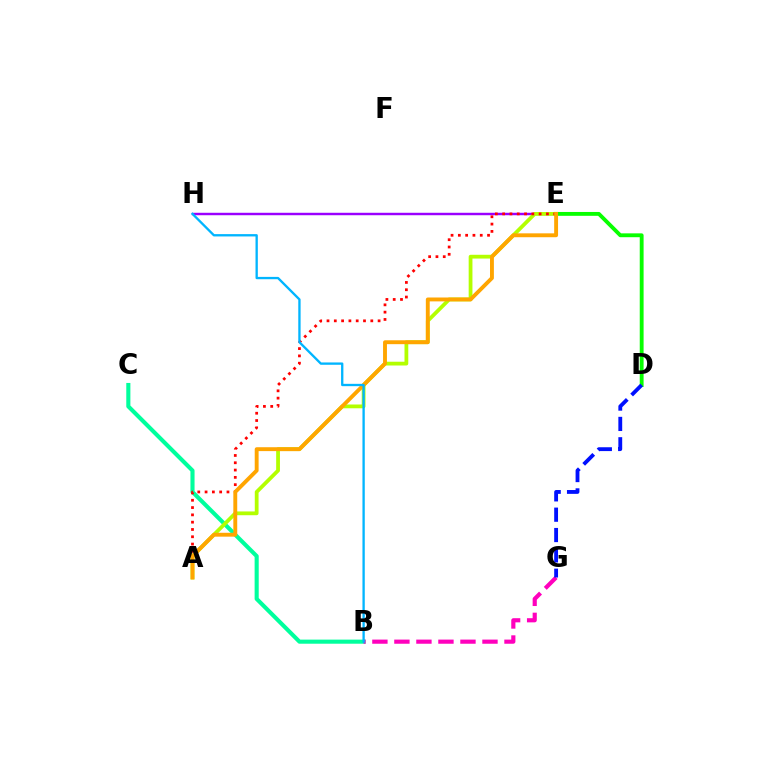{('B', 'C'): [{'color': '#00ff9d', 'line_style': 'solid', 'thickness': 2.95}], ('E', 'H'): [{'color': '#9b00ff', 'line_style': 'solid', 'thickness': 1.76}], ('A', 'E'): [{'color': '#b3ff00', 'line_style': 'solid', 'thickness': 2.72}, {'color': '#ff0000', 'line_style': 'dotted', 'thickness': 1.98}, {'color': '#ffa500', 'line_style': 'solid', 'thickness': 2.8}], ('D', 'E'): [{'color': '#08ff00', 'line_style': 'solid', 'thickness': 2.78}], ('B', 'G'): [{'color': '#ff00bd', 'line_style': 'dashed', 'thickness': 2.99}], ('B', 'H'): [{'color': '#00b5ff', 'line_style': 'solid', 'thickness': 1.67}], ('D', 'G'): [{'color': '#0010ff', 'line_style': 'dashed', 'thickness': 2.76}]}